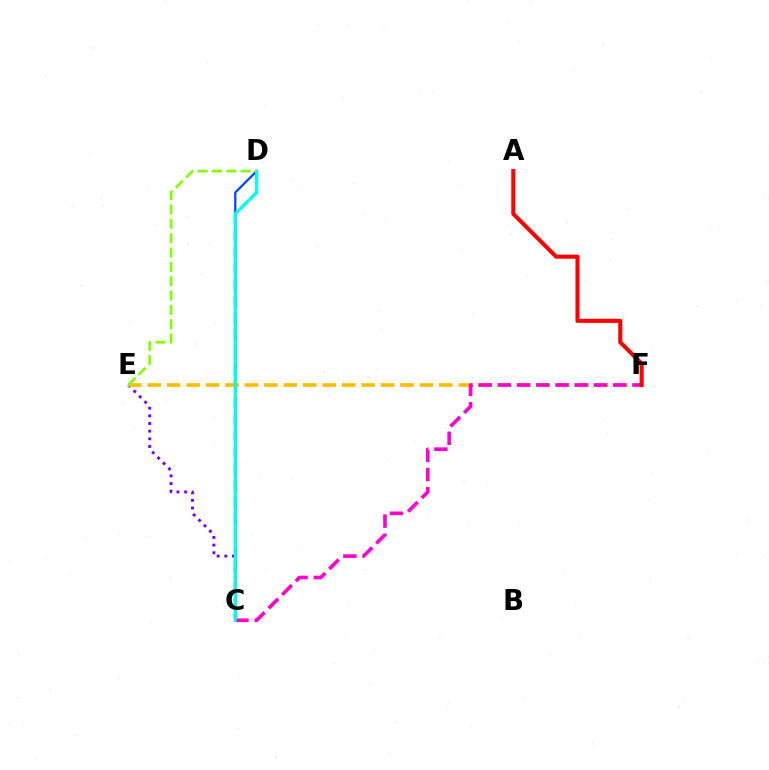{('C', 'D'): [{'color': '#00ff39', 'line_style': 'dashed', 'thickness': 2.27}, {'color': '#004bff', 'line_style': 'solid', 'thickness': 1.65}, {'color': '#00fff6', 'line_style': 'solid', 'thickness': 2.21}], ('C', 'E'): [{'color': '#7200ff', 'line_style': 'dotted', 'thickness': 2.08}], ('E', 'F'): [{'color': '#ffbd00', 'line_style': 'dashed', 'thickness': 2.64}], ('C', 'F'): [{'color': '#ff00cf', 'line_style': 'dashed', 'thickness': 2.61}], ('A', 'F'): [{'color': '#ff0000', 'line_style': 'solid', 'thickness': 2.94}], ('D', 'E'): [{'color': '#84ff00', 'line_style': 'dashed', 'thickness': 1.95}]}